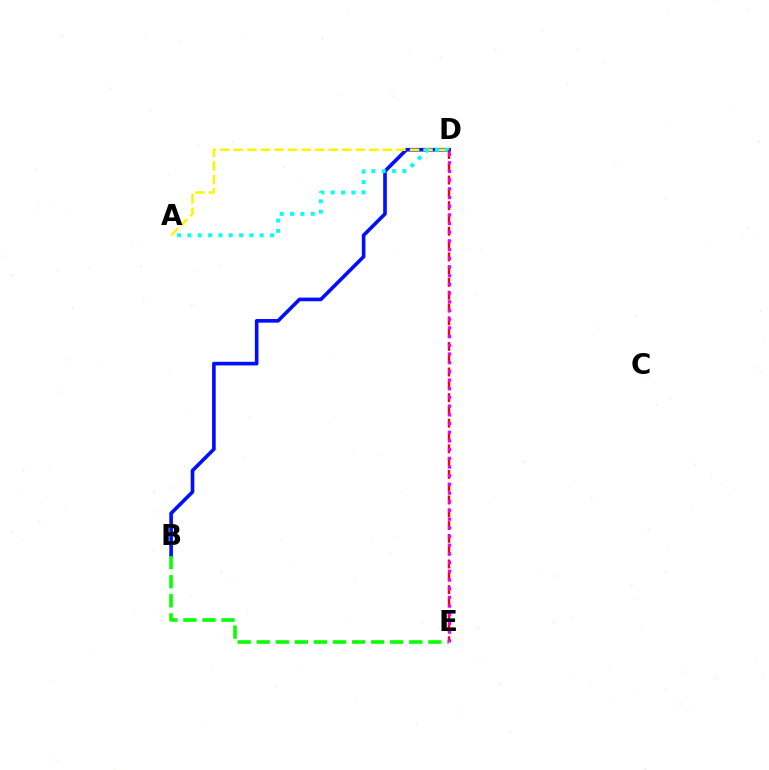{('B', 'D'): [{'color': '#0010ff', 'line_style': 'solid', 'thickness': 2.62}], ('A', 'D'): [{'color': '#fcf500', 'line_style': 'dashed', 'thickness': 1.84}, {'color': '#00fff6', 'line_style': 'dotted', 'thickness': 2.81}], ('D', 'E'): [{'color': '#ff0000', 'line_style': 'dashed', 'thickness': 1.74}, {'color': '#ee00ff', 'line_style': 'dotted', 'thickness': 2.36}], ('B', 'E'): [{'color': '#08ff00', 'line_style': 'dashed', 'thickness': 2.59}]}